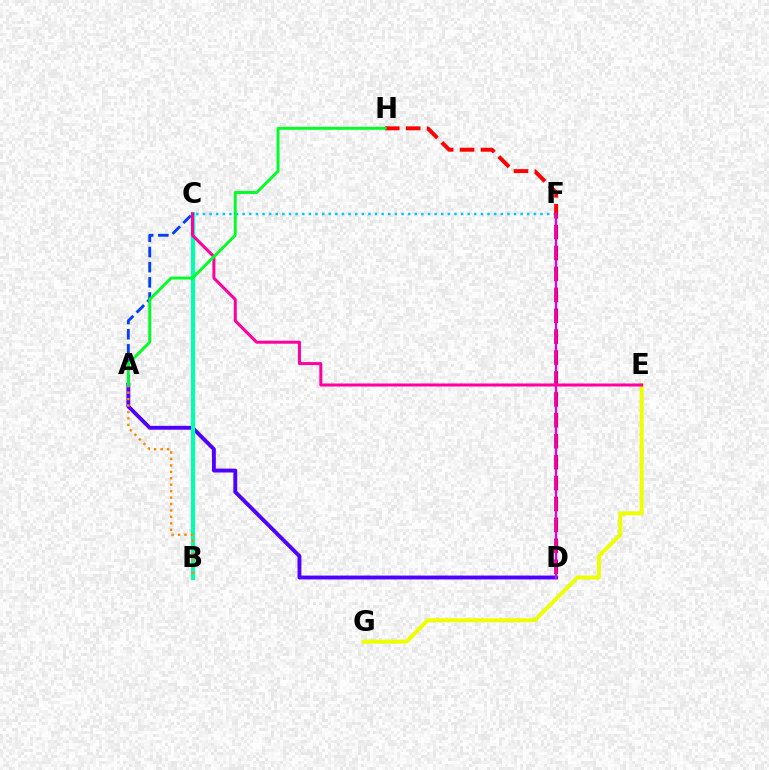{('A', 'C'): [{'color': '#003fff', 'line_style': 'dashed', 'thickness': 2.06}], ('C', 'F'): [{'color': '#00c7ff', 'line_style': 'dotted', 'thickness': 1.8}], ('A', 'D'): [{'color': '#4f00ff', 'line_style': 'solid', 'thickness': 2.79}], ('E', 'G'): [{'color': '#eeff00', 'line_style': 'solid', 'thickness': 2.85}], ('B', 'C'): [{'color': '#00ffaf', 'line_style': 'solid', 'thickness': 2.99}], ('D', 'F'): [{'color': '#66ff00', 'line_style': 'dashed', 'thickness': 1.6}, {'color': '#d600ff', 'line_style': 'solid', 'thickness': 1.64}], ('D', 'H'): [{'color': '#ff0000', 'line_style': 'dashed', 'thickness': 2.84}], ('A', 'B'): [{'color': '#ff8800', 'line_style': 'dotted', 'thickness': 1.75}], ('C', 'E'): [{'color': '#ff00a0', 'line_style': 'solid', 'thickness': 2.18}], ('A', 'H'): [{'color': '#00ff27', 'line_style': 'solid', 'thickness': 2.12}]}